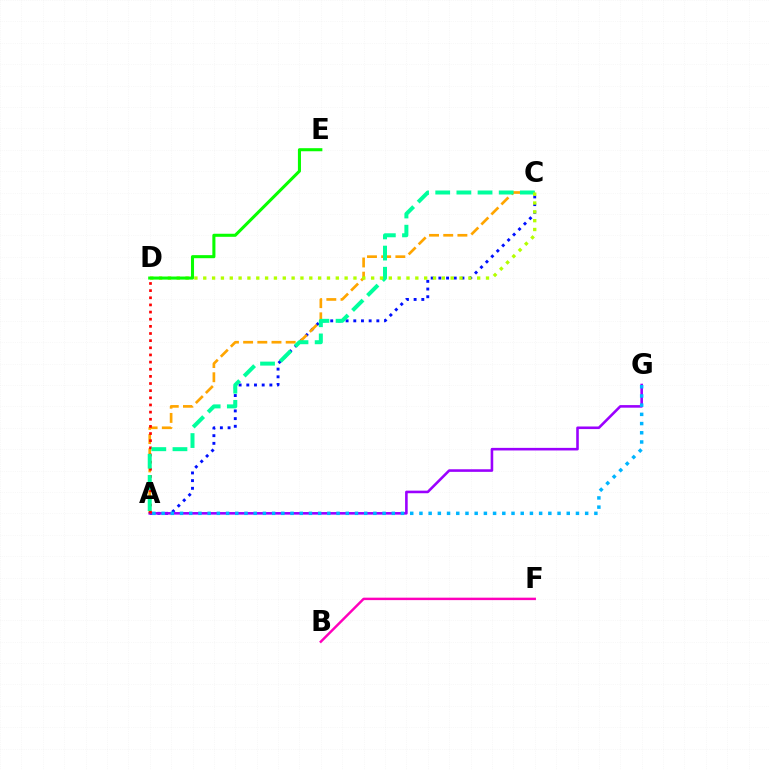{('A', 'C'): [{'color': '#0010ff', 'line_style': 'dotted', 'thickness': 2.09}, {'color': '#ffa500', 'line_style': 'dashed', 'thickness': 1.93}, {'color': '#00ff9d', 'line_style': 'dashed', 'thickness': 2.87}], ('A', 'G'): [{'color': '#9b00ff', 'line_style': 'solid', 'thickness': 1.86}, {'color': '#00b5ff', 'line_style': 'dotted', 'thickness': 2.5}], ('A', 'D'): [{'color': '#ff0000', 'line_style': 'dotted', 'thickness': 1.94}], ('B', 'F'): [{'color': '#ff00bd', 'line_style': 'solid', 'thickness': 1.77}], ('C', 'D'): [{'color': '#b3ff00', 'line_style': 'dotted', 'thickness': 2.4}], ('D', 'E'): [{'color': '#08ff00', 'line_style': 'solid', 'thickness': 2.21}]}